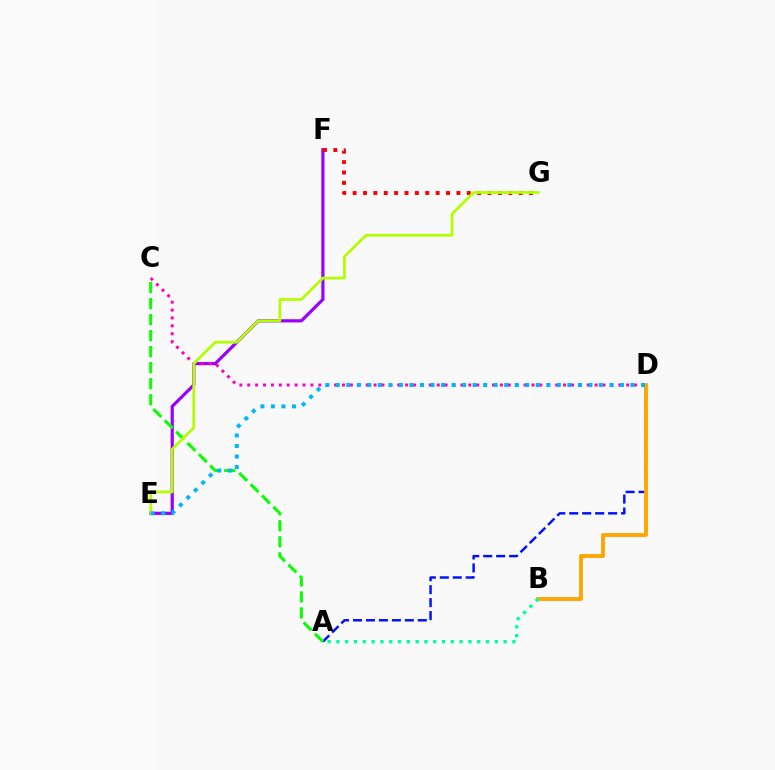{('E', 'F'): [{'color': '#9b00ff', 'line_style': 'solid', 'thickness': 2.3}], ('A', 'D'): [{'color': '#0010ff', 'line_style': 'dashed', 'thickness': 1.76}], ('A', 'C'): [{'color': '#08ff00', 'line_style': 'dashed', 'thickness': 2.18}], ('B', 'D'): [{'color': '#ffa500', 'line_style': 'solid', 'thickness': 2.77}], ('A', 'B'): [{'color': '#00ff9d', 'line_style': 'dotted', 'thickness': 2.39}], ('C', 'D'): [{'color': '#ff00bd', 'line_style': 'dotted', 'thickness': 2.15}], ('F', 'G'): [{'color': '#ff0000', 'line_style': 'dotted', 'thickness': 2.82}], ('E', 'G'): [{'color': '#b3ff00', 'line_style': 'solid', 'thickness': 1.98}], ('D', 'E'): [{'color': '#00b5ff', 'line_style': 'dotted', 'thickness': 2.86}]}